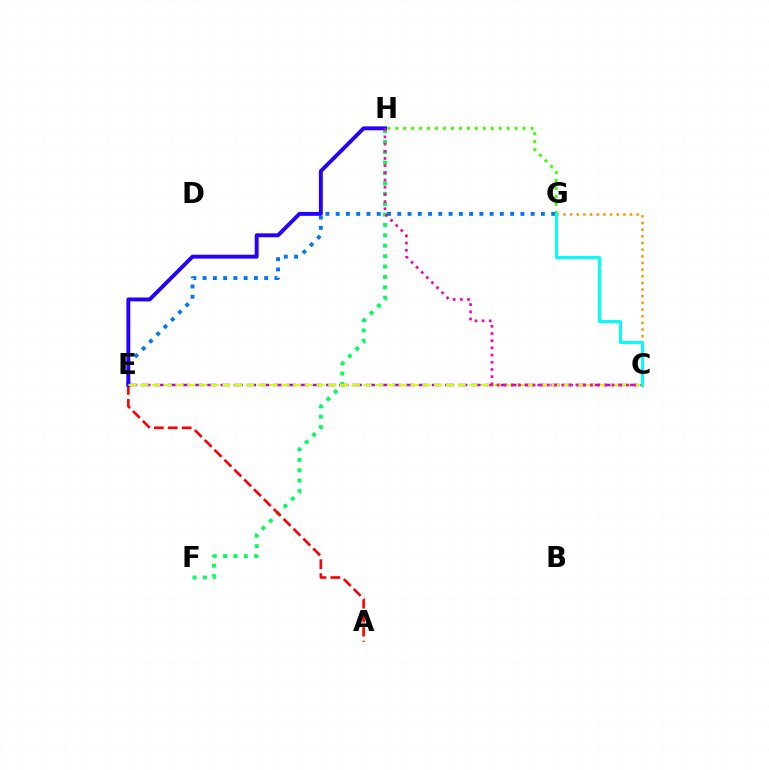{('C', 'E'): [{'color': '#b900ff', 'line_style': 'dashed', 'thickness': 1.79}, {'color': '#d1ff00', 'line_style': 'dashed', 'thickness': 1.6}], ('F', 'H'): [{'color': '#00ff5c', 'line_style': 'dotted', 'thickness': 2.83}], ('A', 'E'): [{'color': '#ff0000', 'line_style': 'dashed', 'thickness': 1.9}], ('G', 'H'): [{'color': '#3dff00', 'line_style': 'dotted', 'thickness': 2.16}], ('E', 'G'): [{'color': '#0074ff', 'line_style': 'dotted', 'thickness': 2.79}], ('E', 'H'): [{'color': '#2500ff', 'line_style': 'solid', 'thickness': 2.82}], ('C', 'G'): [{'color': '#ff9400', 'line_style': 'dotted', 'thickness': 1.81}, {'color': '#00fff6', 'line_style': 'solid', 'thickness': 2.2}], ('C', 'H'): [{'color': '#ff00ac', 'line_style': 'dotted', 'thickness': 1.95}]}